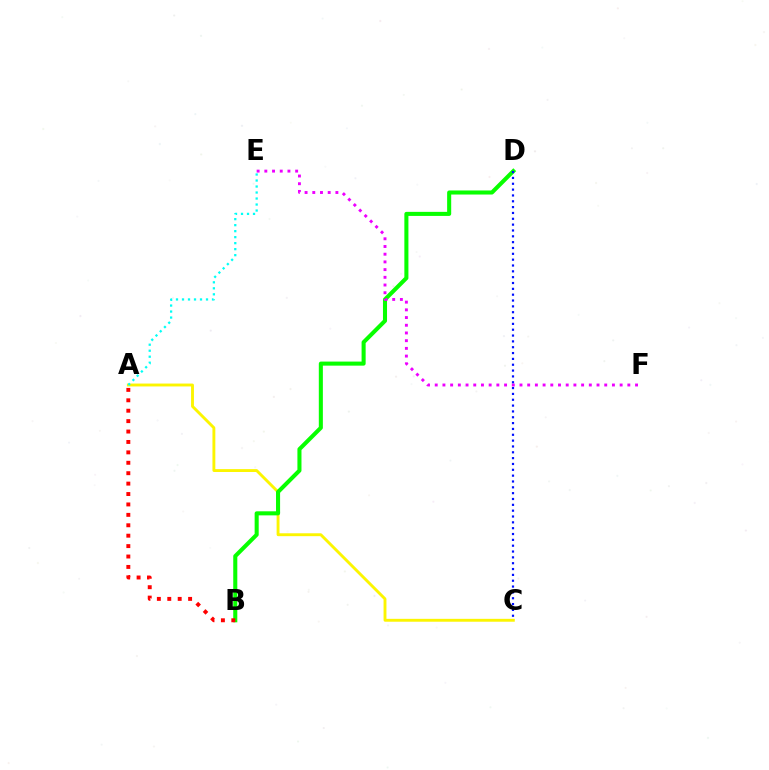{('A', 'C'): [{'color': '#fcf500', 'line_style': 'solid', 'thickness': 2.07}], ('B', 'D'): [{'color': '#08ff00', 'line_style': 'solid', 'thickness': 2.92}], ('E', 'F'): [{'color': '#ee00ff', 'line_style': 'dotted', 'thickness': 2.09}], ('A', 'E'): [{'color': '#00fff6', 'line_style': 'dotted', 'thickness': 1.63}], ('A', 'B'): [{'color': '#ff0000', 'line_style': 'dotted', 'thickness': 2.83}], ('C', 'D'): [{'color': '#0010ff', 'line_style': 'dotted', 'thickness': 1.59}]}